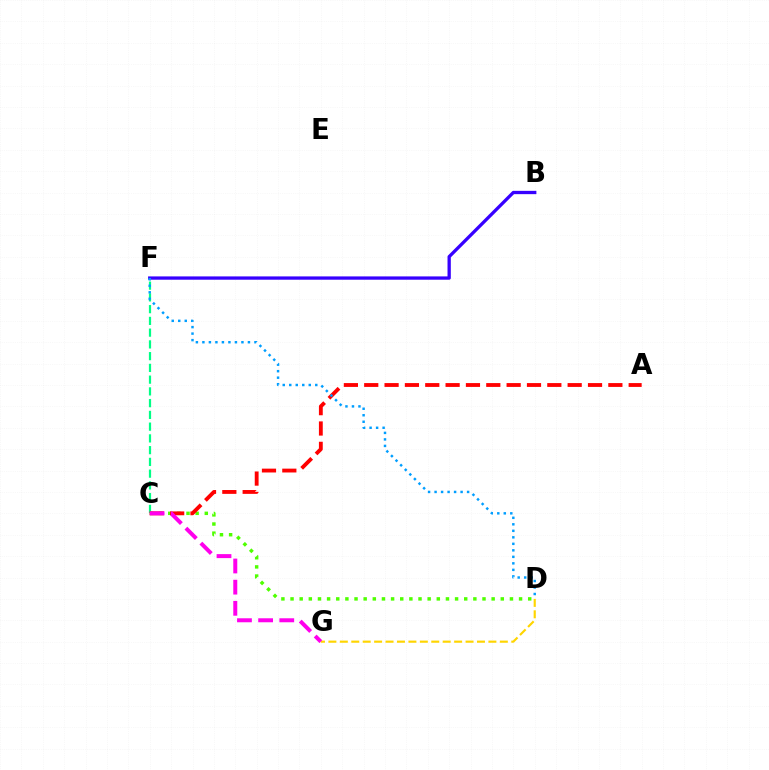{('D', 'G'): [{'color': '#ffd500', 'line_style': 'dashed', 'thickness': 1.55}], ('C', 'F'): [{'color': '#00ff86', 'line_style': 'dashed', 'thickness': 1.6}], ('C', 'D'): [{'color': '#4fff00', 'line_style': 'dotted', 'thickness': 2.48}], ('B', 'F'): [{'color': '#3700ff', 'line_style': 'solid', 'thickness': 2.38}], ('A', 'C'): [{'color': '#ff0000', 'line_style': 'dashed', 'thickness': 2.76}], ('C', 'G'): [{'color': '#ff00ed', 'line_style': 'dashed', 'thickness': 2.87}], ('D', 'F'): [{'color': '#009eff', 'line_style': 'dotted', 'thickness': 1.77}]}